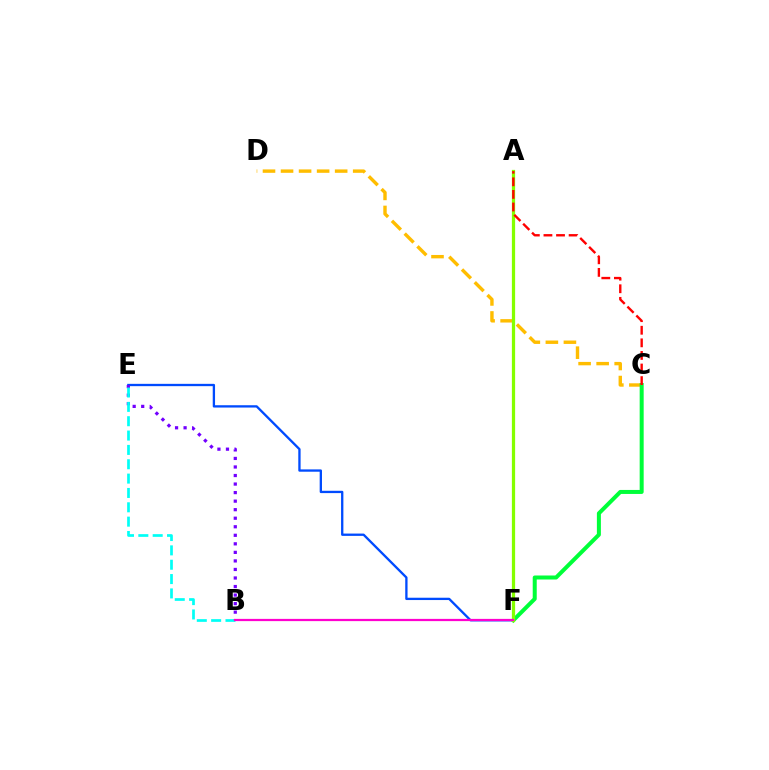{('E', 'F'): [{'color': '#004bff', 'line_style': 'solid', 'thickness': 1.67}], ('B', 'E'): [{'color': '#7200ff', 'line_style': 'dotted', 'thickness': 2.32}, {'color': '#00fff6', 'line_style': 'dashed', 'thickness': 1.95}], ('C', 'D'): [{'color': '#ffbd00', 'line_style': 'dashed', 'thickness': 2.45}], ('C', 'F'): [{'color': '#00ff39', 'line_style': 'solid', 'thickness': 2.89}], ('A', 'F'): [{'color': '#84ff00', 'line_style': 'solid', 'thickness': 2.33}], ('B', 'F'): [{'color': '#ff00cf', 'line_style': 'solid', 'thickness': 1.61}], ('A', 'C'): [{'color': '#ff0000', 'line_style': 'dashed', 'thickness': 1.71}]}